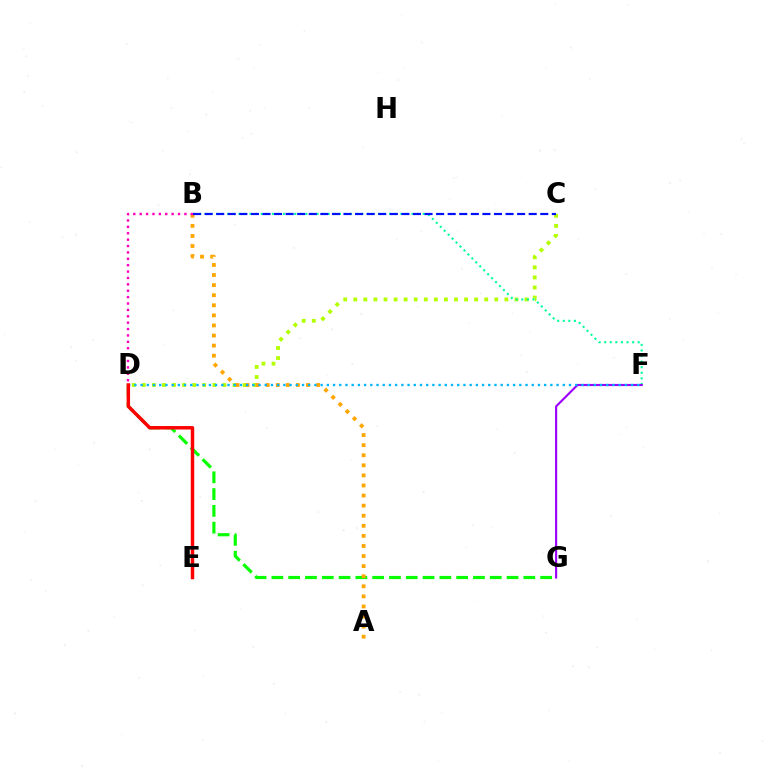{('D', 'G'): [{'color': '#08ff00', 'line_style': 'dashed', 'thickness': 2.28}], ('C', 'D'): [{'color': '#b3ff00', 'line_style': 'dotted', 'thickness': 2.74}], ('A', 'B'): [{'color': '#ffa500', 'line_style': 'dotted', 'thickness': 2.74}], ('B', 'D'): [{'color': '#ff00bd', 'line_style': 'dotted', 'thickness': 1.74}], ('B', 'F'): [{'color': '#00ff9d', 'line_style': 'dotted', 'thickness': 1.52}], ('F', 'G'): [{'color': '#9b00ff', 'line_style': 'solid', 'thickness': 1.54}], ('D', 'F'): [{'color': '#00b5ff', 'line_style': 'dotted', 'thickness': 1.69}], ('B', 'C'): [{'color': '#0010ff', 'line_style': 'dashed', 'thickness': 1.57}], ('D', 'E'): [{'color': '#ff0000', 'line_style': 'solid', 'thickness': 2.49}]}